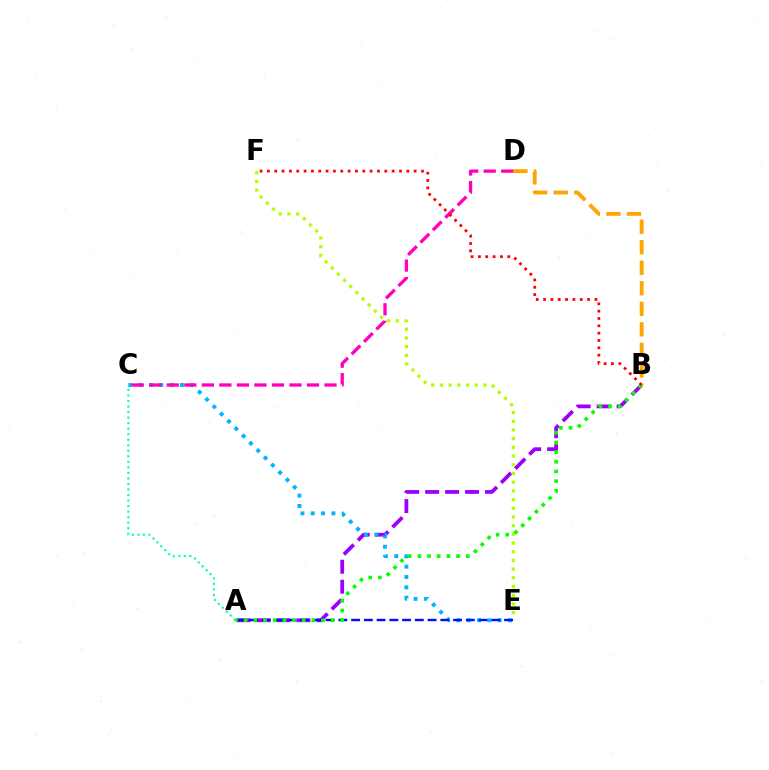{('A', 'B'): [{'color': '#9b00ff', 'line_style': 'dashed', 'thickness': 2.71}, {'color': '#08ff00', 'line_style': 'dotted', 'thickness': 2.63}], ('C', 'E'): [{'color': '#00b5ff', 'line_style': 'dotted', 'thickness': 2.81}], ('A', 'C'): [{'color': '#00ff9d', 'line_style': 'dotted', 'thickness': 1.5}], ('B', 'D'): [{'color': '#ffa500', 'line_style': 'dashed', 'thickness': 2.79}], ('E', 'F'): [{'color': '#b3ff00', 'line_style': 'dotted', 'thickness': 2.36}], ('C', 'D'): [{'color': '#ff00bd', 'line_style': 'dashed', 'thickness': 2.38}], ('A', 'E'): [{'color': '#0010ff', 'line_style': 'dashed', 'thickness': 1.73}], ('B', 'F'): [{'color': '#ff0000', 'line_style': 'dotted', 'thickness': 1.99}]}